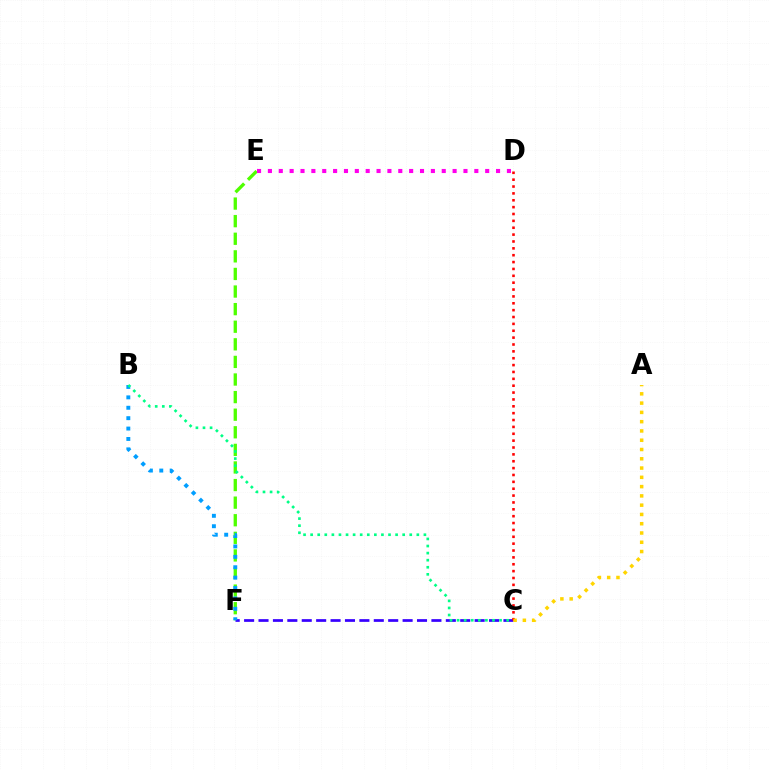{('E', 'F'): [{'color': '#4fff00', 'line_style': 'dashed', 'thickness': 2.39}], ('D', 'E'): [{'color': '#ff00ed', 'line_style': 'dotted', 'thickness': 2.95}], ('C', 'F'): [{'color': '#3700ff', 'line_style': 'dashed', 'thickness': 1.96}], ('C', 'D'): [{'color': '#ff0000', 'line_style': 'dotted', 'thickness': 1.87}], ('B', 'F'): [{'color': '#009eff', 'line_style': 'dotted', 'thickness': 2.83}], ('A', 'C'): [{'color': '#ffd500', 'line_style': 'dotted', 'thickness': 2.52}], ('B', 'C'): [{'color': '#00ff86', 'line_style': 'dotted', 'thickness': 1.92}]}